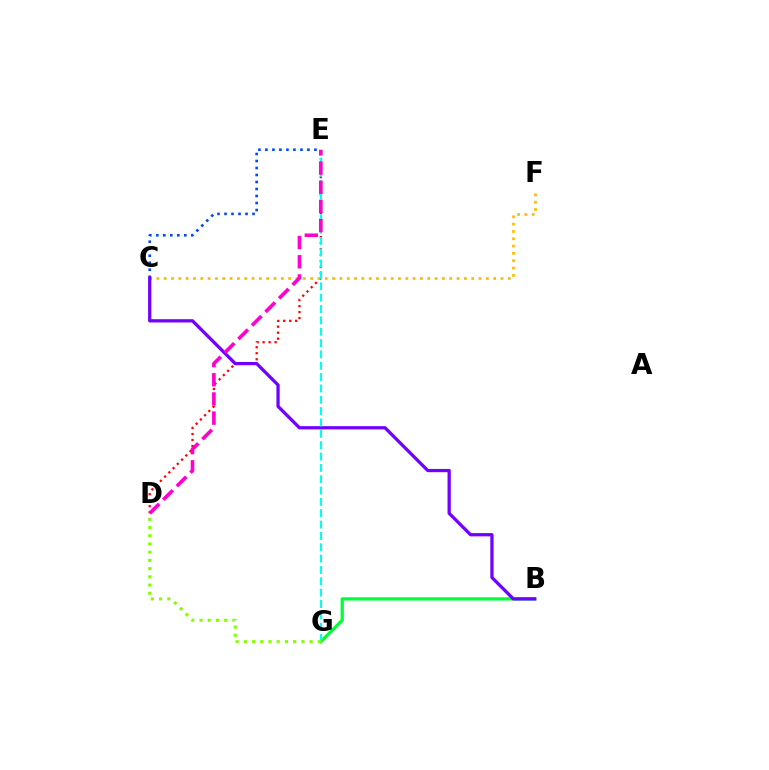{('D', 'E'): [{'color': '#ff0000', 'line_style': 'dotted', 'thickness': 1.63}, {'color': '#ff00cf', 'line_style': 'dashed', 'thickness': 2.61}], ('C', 'E'): [{'color': '#004bff', 'line_style': 'dotted', 'thickness': 1.9}], ('C', 'F'): [{'color': '#ffbd00', 'line_style': 'dotted', 'thickness': 1.99}], ('B', 'G'): [{'color': '#00ff39', 'line_style': 'solid', 'thickness': 2.36}], ('B', 'C'): [{'color': '#7200ff', 'line_style': 'solid', 'thickness': 2.35}], ('E', 'G'): [{'color': '#00fff6', 'line_style': 'dashed', 'thickness': 1.54}], ('D', 'G'): [{'color': '#84ff00', 'line_style': 'dotted', 'thickness': 2.23}]}